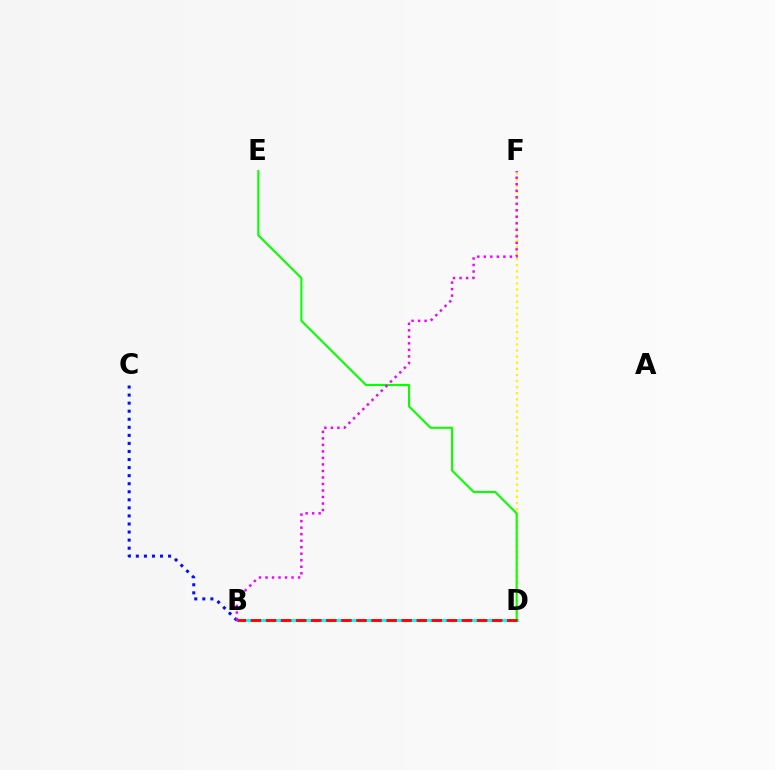{('D', 'F'): [{'color': '#fcf500', 'line_style': 'dotted', 'thickness': 1.66}], ('B', 'D'): [{'color': '#00fff6', 'line_style': 'solid', 'thickness': 2.12}, {'color': '#ff0000', 'line_style': 'dashed', 'thickness': 2.05}], ('D', 'E'): [{'color': '#08ff00', 'line_style': 'solid', 'thickness': 1.5}], ('B', 'C'): [{'color': '#0010ff', 'line_style': 'dotted', 'thickness': 2.19}], ('B', 'F'): [{'color': '#ee00ff', 'line_style': 'dotted', 'thickness': 1.77}]}